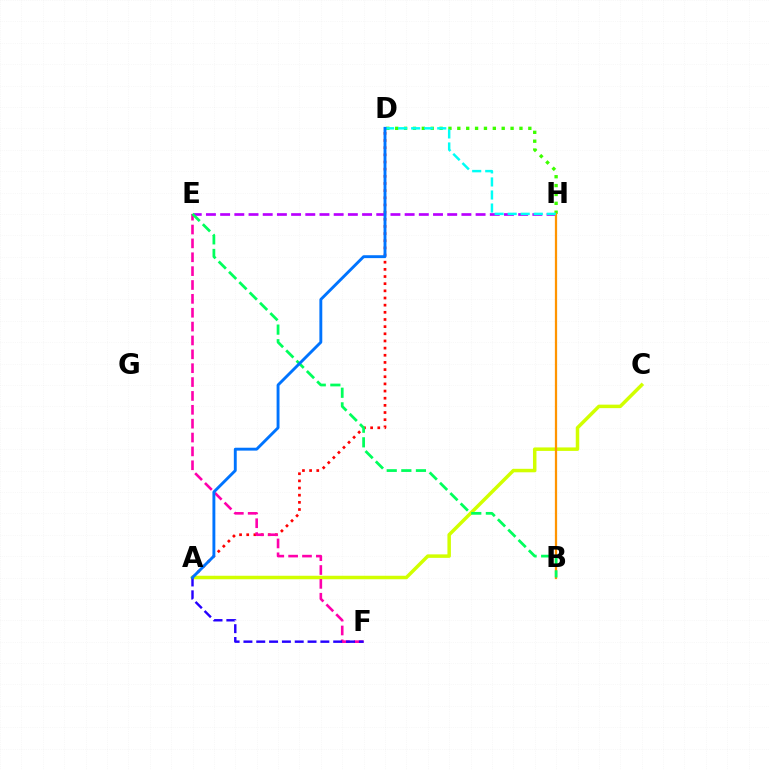{('A', 'D'): [{'color': '#ff0000', 'line_style': 'dotted', 'thickness': 1.94}, {'color': '#0074ff', 'line_style': 'solid', 'thickness': 2.08}], ('E', 'H'): [{'color': '#b900ff', 'line_style': 'dashed', 'thickness': 1.93}], ('A', 'C'): [{'color': '#d1ff00', 'line_style': 'solid', 'thickness': 2.51}], ('E', 'F'): [{'color': '#ff00ac', 'line_style': 'dashed', 'thickness': 1.88}], ('D', 'H'): [{'color': '#3dff00', 'line_style': 'dotted', 'thickness': 2.41}, {'color': '#00fff6', 'line_style': 'dashed', 'thickness': 1.77}], ('B', 'H'): [{'color': '#ff9400', 'line_style': 'solid', 'thickness': 1.63}], ('A', 'F'): [{'color': '#2500ff', 'line_style': 'dashed', 'thickness': 1.74}], ('B', 'E'): [{'color': '#00ff5c', 'line_style': 'dashed', 'thickness': 1.98}]}